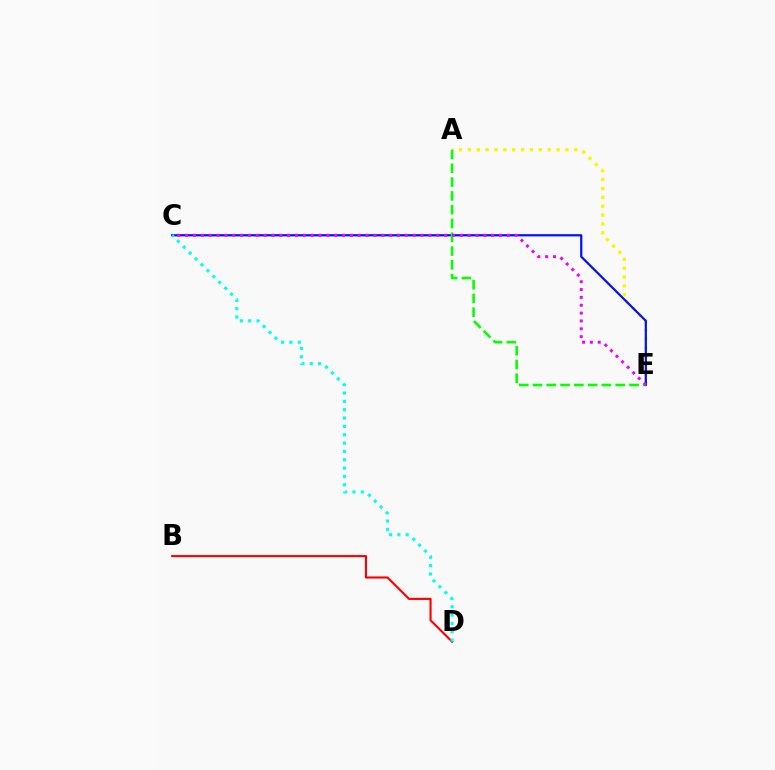{('A', 'E'): [{'color': '#fcf500', 'line_style': 'dotted', 'thickness': 2.41}, {'color': '#08ff00', 'line_style': 'dashed', 'thickness': 1.87}], ('C', 'E'): [{'color': '#0010ff', 'line_style': 'solid', 'thickness': 1.59}, {'color': '#ee00ff', 'line_style': 'dotted', 'thickness': 2.13}], ('B', 'D'): [{'color': '#ff0000', 'line_style': 'solid', 'thickness': 1.53}], ('C', 'D'): [{'color': '#00fff6', 'line_style': 'dotted', 'thickness': 2.27}]}